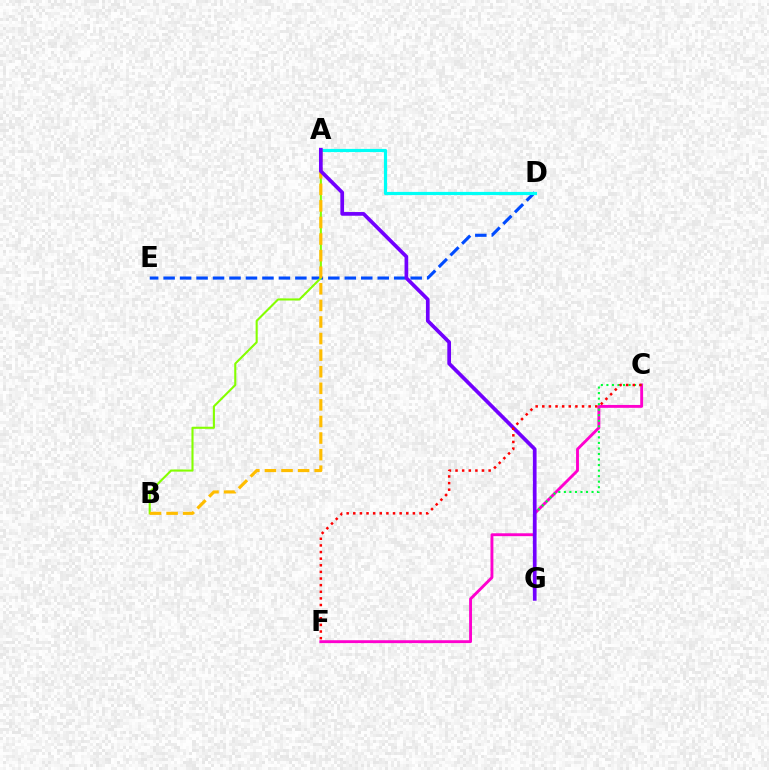{('C', 'F'): [{'color': '#ff00cf', 'line_style': 'solid', 'thickness': 2.07}, {'color': '#ff0000', 'line_style': 'dotted', 'thickness': 1.8}], ('D', 'E'): [{'color': '#004bff', 'line_style': 'dashed', 'thickness': 2.24}], ('A', 'B'): [{'color': '#84ff00', 'line_style': 'solid', 'thickness': 1.51}, {'color': '#ffbd00', 'line_style': 'dashed', 'thickness': 2.25}], ('C', 'G'): [{'color': '#00ff39', 'line_style': 'dotted', 'thickness': 1.5}], ('A', 'D'): [{'color': '#00fff6', 'line_style': 'solid', 'thickness': 2.29}], ('A', 'G'): [{'color': '#7200ff', 'line_style': 'solid', 'thickness': 2.66}]}